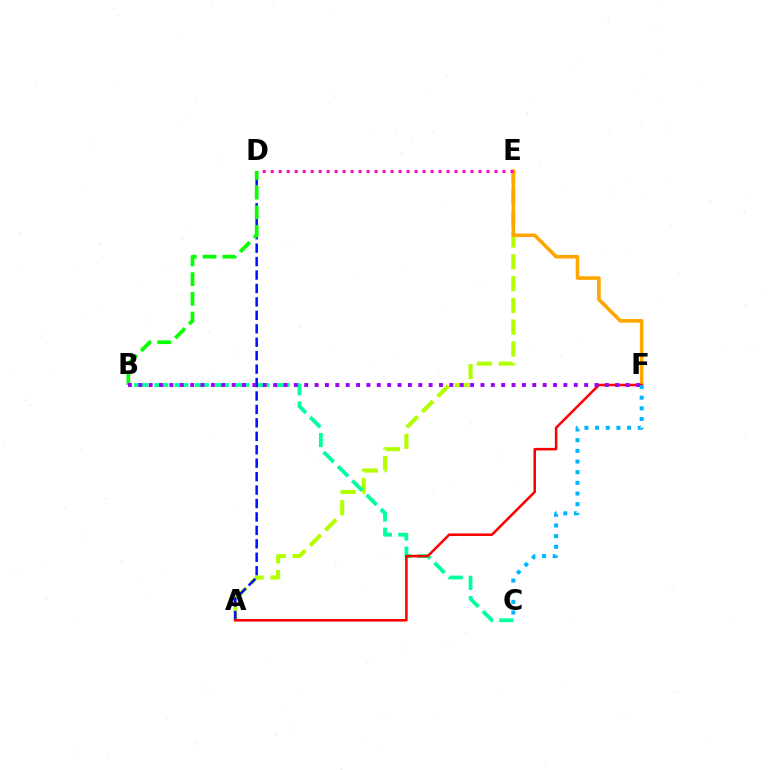{('A', 'E'): [{'color': '#b3ff00', 'line_style': 'dashed', 'thickness': 2.96}], ('B', 'C'): [{'color': '#00ff9d', 'line_style': 'dashed', 'thickness': 2.74}], ('E', 'F'): [{'color': '#ffa500', 'line_style': 'solid', 'thickness': 2.58}], ('A', 'D'): [{'color': '#0010ff', 'line_style': 'dashed', 'thickness': 1.83}], ('A', 'F'): [{'color': '#ff0000', 'line_style': 'solid', 'thickness': 1.84}], ('C', 'F'): [{'color': '#00b5ff', 'line_style': 'dotted', 'thickness': 2.9}], ('B', 'D'): [{'color': '#08ff00', 'line_style': 'dashed', 'thickness': 2.68}], ('D', 'E'): [{'color': '#ff00bd', 'line_style': 'dotted', 'thickness': 2.17}], ('B', 'F'): [{'color': '#9b00ff', 'line_style': 'dotted', 'thickness': 2.82}]}